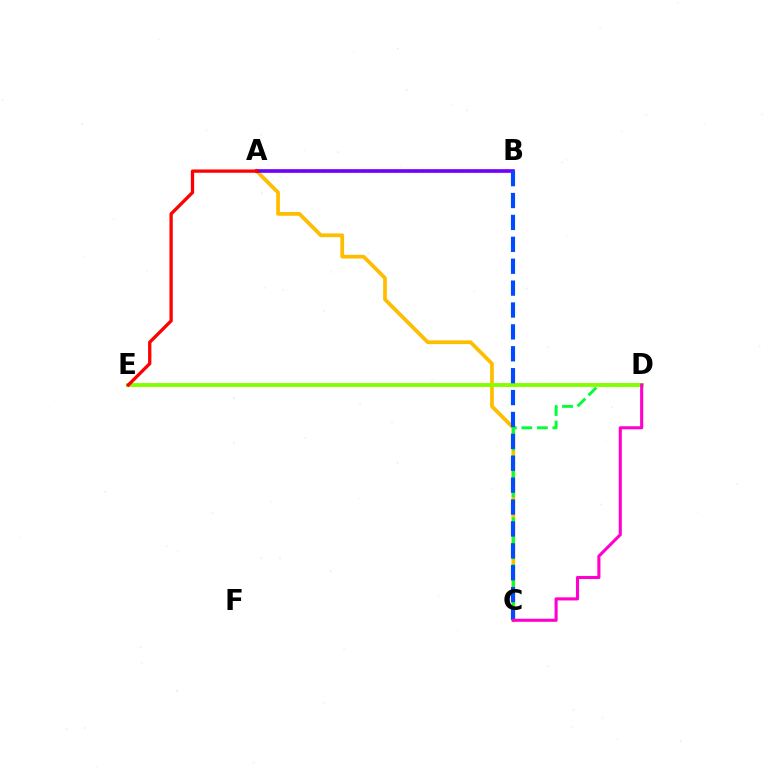{('A', 'B'): [{'color': '#00fff6', 'line_style': 'dotted', 'thickness': 1.78}, {'color': '#7200ff', 'line_style': 'solid', 'thickness': 2.63}], ('A', 'C'): [{'color': '#ffbd00', 'line_style': 'solid', 'thickness': 2.7}], ('C', 'D'): [{'color': '#00ff39', 'line_style': 'dashed', 'thickness': 2.11}, {'color': '#ff00cf', 'line_style': 'solid', 'thickness': 2.22}], ('D', 'E'): [{'color': '#84ff00', 'line_style': 'solid', 'thickness': 2.78}], ('B', 'C'): [{'color': '#004bff', 'line_style': 'dashed', 'thickness': 2.97}], ('A', 'E'): [{'color': '#ff0000', 'line_style': 'solid', 'thickness': 2.37}]}